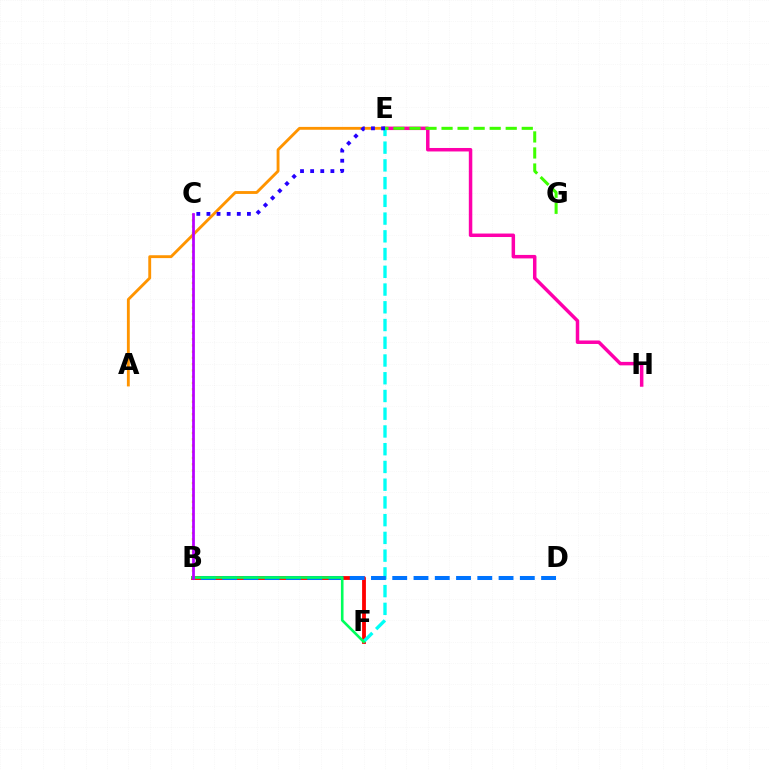{('B', 'F'): [{'color': '#ff0000', 'line_style': 'solid', 'thickness': 2.74}, {'color': '#00ff5c', 'line_style': 'solid', 'thickness': 1.88}], ('E', 'H'): [{'color': '#ff00ac', 'line_style': 'solid', 'thickness': 2.51}], ('B', 'C'): [{'color': '#d1ff00', 'line_style': 'dotted', 'thickness': 1.7}, {'color': '#b900ff', 'line_style': 'solid', 'thickness': 1.98}], ('A', 'E'): [{'color': '#ff9400', 'line_style': 'solid', 'thickness': 2.06}], ('E', 'F'): [{'color': '#00fff6', 'line_style': 'dashed', 'thickness': 2.41}], ('C', 'E'): [{'color': '#2500ff', 'line_style': 'dotted', 'thickness': 2.75}], ('B', 'D'): [{'color': '#0074ff', 'line_style': 'dashed', 'thickness': 2.89}], ('E', 'G'): [{'color': '#3dff00', 'line_style': 'dashed', 'thickness': 2.18}]}